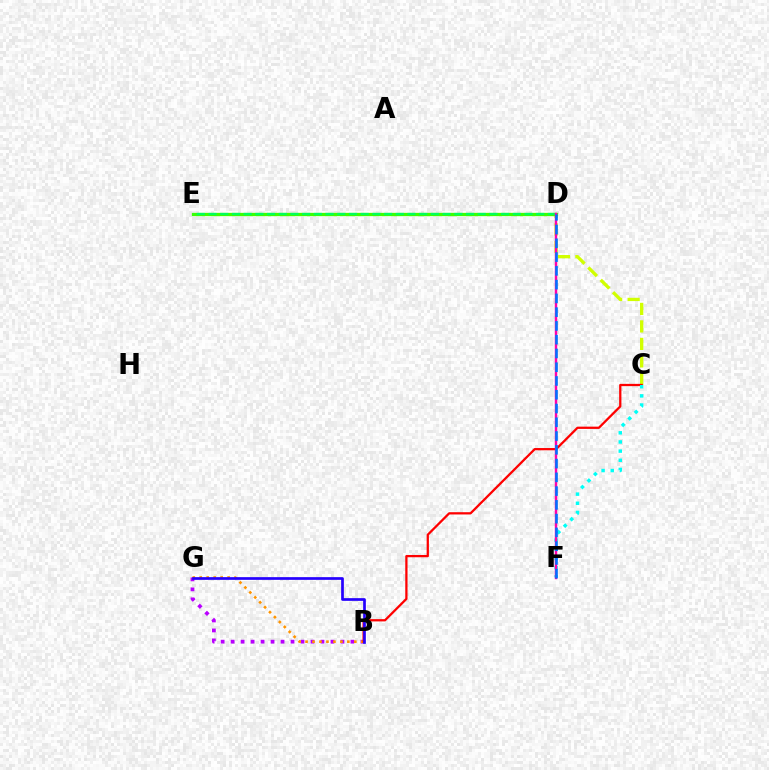{('C', 'D'): [{'color': '#d1ff00', 'line_style': 'dashed', 'thickness': 2.38}], ('B', 'G'): [{'color': '#b900ff', 'line_style': 'dotted', 'thickness': 2.71}, {'color': '#ff9400', 'line_style': 'dotted', 'thickness': 1.89}, {'color': '#2500ff', 'line_style': 'solid', 'thickness': 1.95}], ('D', 'E'): [{'color': '#3dff00', 'line_style': 'solid', 'thickness': 2.35}, {'color': '#00ff5c', 'line_style': 'dashed', 'thickness': 1.59}], ('B', 'C'): [{'color': '#ff0000', 'line_style': 'solid', 'thickness': 1.63}], ('C', 'F'): [{'color': '#00fff6', 'line_style': 'dotted', 'thickness': 2.49}], ('D', 'F'): [{'color': '#ff00ac', 'line_style': 'solid', 'thickness': 1.74}, {'color': '#0074ff', 'line_style': 'dashed', 'thickness': 1.87}]}